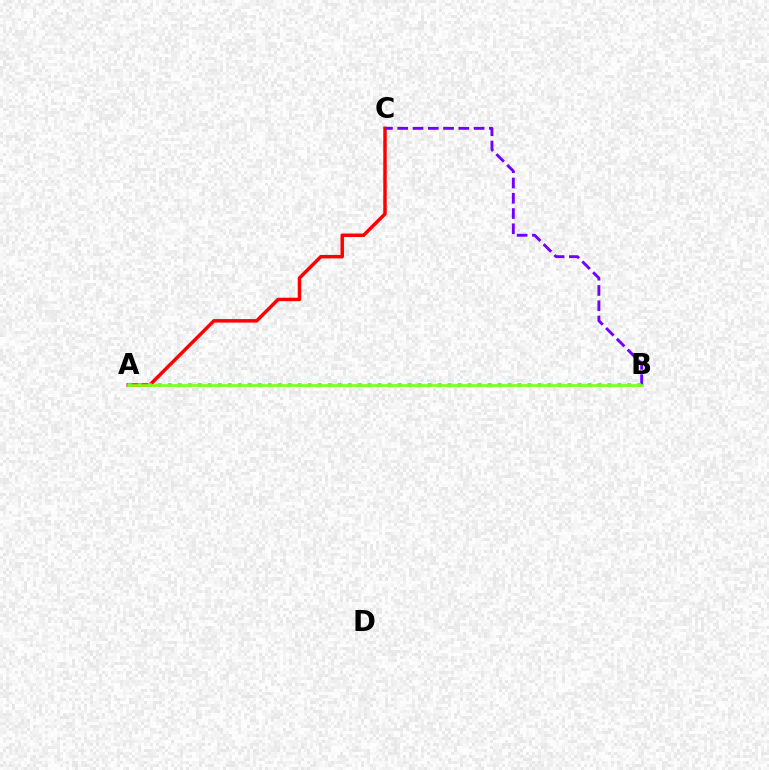{('A', 'C'): [{'color': '#ff0000', 'line_style': 'solid', 'thickness': 2.49}], ('B', 'C'): [{'color': '#7200ff', 'line_style': 'dashed', 'thickness': 2.07}], ('A', 'B'): [{'color': '#00fff6', 'line_style': 'dotted', 'thickness': 2.71}, {'color': '#84ff00', 'line_style': 'solid', 'thickness': 1.89}]}